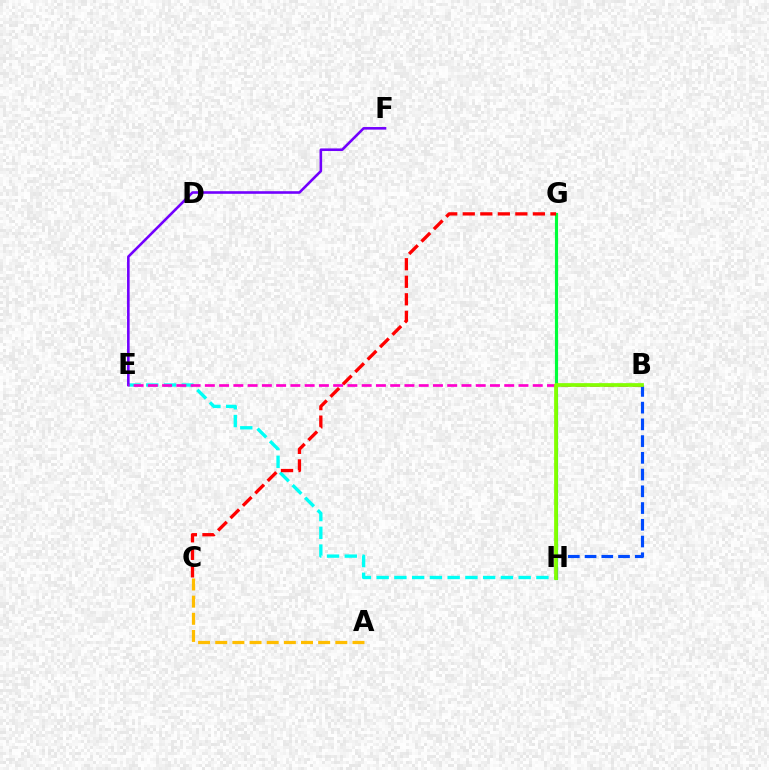{('G', 'H'): [{'color': '#00ff39', 'line_style': 'solid', 'thickness': 2.27}], ('A', 'C'): [{'color': '#ffbd00', 'line_style': 'dashed', 'thickness': 2.33}], ('E', 'H'): [{'color': '#00fff6', 'line_style': 'dashed', 'thickness': 2.41}], ('C', 'G'): [{'color': '#ff0000', 'line_style': 'dashed', 'thickness': 2.38}], ('E', 'F'): [{'color': '#7200ff', 'line_style': 'solid', 'thickness': 1.87}], ('B', 'H'): [{'color': '#004bff', 'line_style': 'dashed', 'thickness': 2.27}, {'color': '#84ff00', 'line_style': 'solid', 'thickness': 2.68}], ('B', 'E'): [{'color': '#ff00cf', 'line_style': 'dashed', 'thickness': 1.94}]}